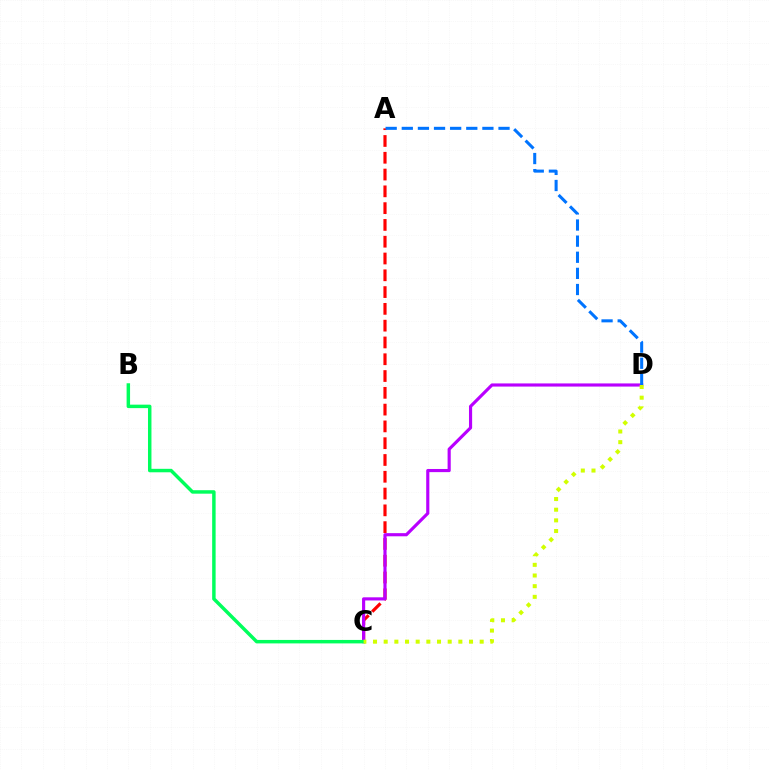{('A', 'C'): [{'color': '#ff0000', 'line_style': 'dashed', 'thickness': 2.28}], ('C', 'D'): [{'color': '#b900ff', 'line_style': 'solid', 'thickness': 2.26}, {'color': '#d1ff00', 'line_style': 'dotted', 'thickness': 2.9}], ('B', 'C'): [{'color': '#00ff5c', 'line_style': 'solid', 'thickness': 2.49}], ('A', 'D'): [{'color': '#0074ff', 'line_style': 'dashed', 'thickness': 2.19}]}